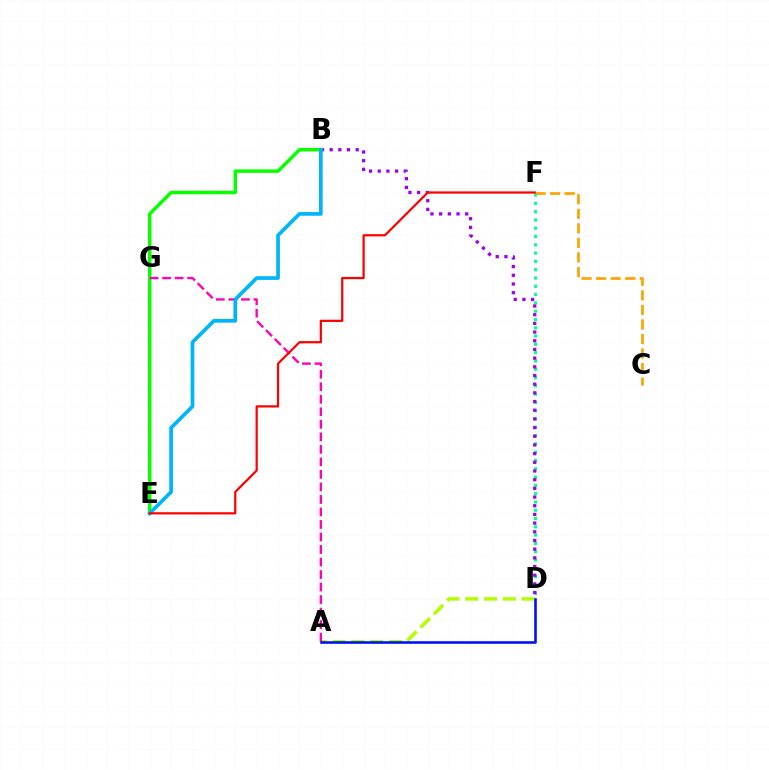{('A', 'D'): [{'color': '#b3ff00', 'line_style': 'dashed', 'thickness': 2.55}, {'color': '#0010ff', 'line_style': 'solid', 'thickness': 1.87}], ('D', 'F'): [{'color': '#00ff9d', 'line_style': 'dotted', 'thickness': 2.25}], ('B', 'D'): [{'color': '#9b00ff', 'line_style': 'dotted', 'thickness': 2.36}], ('B', 'E'): [{'color': '#08ff00', 'line_style': 'solid', 'thickness': 2.49}, {'color': '#00b5ff', 'line_style': 'solid', 'thickness': 2.67}], ('A', 'G'): [{'color': '#ff00bd', 'line_style': 'dashed', 'thickness': 1.7}], ('C', 'F'): [{'color': '#ffa500', 'line_style': 'dashed', 'thickness': 1.98}], ('E', 'F'): [{'color': '#ff0000', 'line_style': 'solid', 'thickness': 1.6}]}